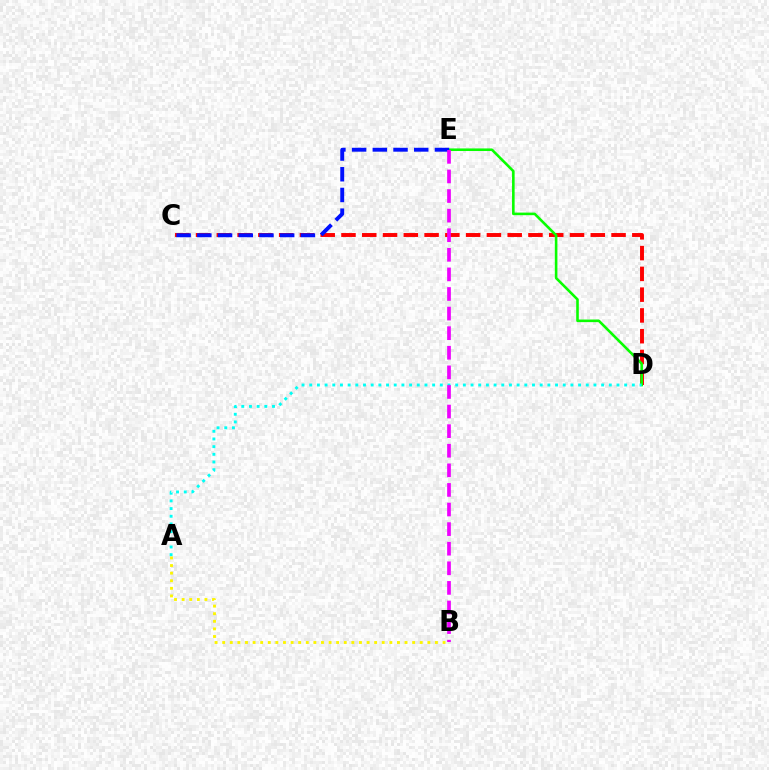{('C', 'D'): [{'color': '#ff0000', 'line_style': 'dashed', 'thickness': 2.82}], ('D', 'E'): [{'color': '#08ff00', 'line_style': 'solid', 'thickness': 1.86}], ('A', 'B'): [{'color': '#fcf500', 'line_style': 'dotted', 'thickness': 2.06}], ('C', 'E'): [{'color': '#0010ff', 'line_style': 'dashed', 'thickness': 2.81}], ('A', 'D'): [{'color': '#00fff6', 'line_style': 'dotted', 'thickness': 2.09}], ('B', 'E'): [{'color': '#ee00ff', 'line_style': 'dashed', 'thickness': 2.66}]}